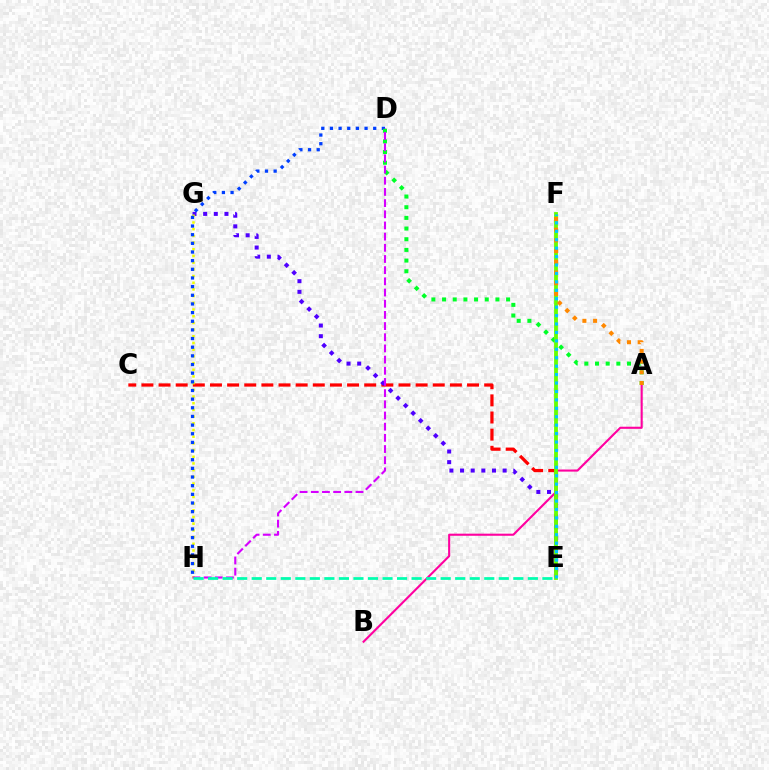{('C', 'E'): [{'color': '#ff0000', 'line_style': 'dashed', 'thickness': 2.33}], ('A', 'B'): [{'color': '#ff00a0', 'line_style': 'solid', 'thickness': 1.52}], ('E', 'G'): [{'color': '#4f00ff', 'line_style': 'dotted', 'thickness': 2.89}], ('G', 'H'): [{'color': '#eeff00', 'line_style': 'dotted', 'thickness': 1.82}], ('D', 'H'): [{'color': '#003fff', 'line_style': 'dotted', 'thickness': 2.35}, {'color': '#d600ff', 'line_style': 'dashed', 'thickness': 1.52}], ('A', 'D'): [{'color': '#00ff27', 'line_style': 'dotted', 'thickness': 2.9}], ('E', 'F'): [{'color': '#66ff00', 'line_style': 'solid', 'thickness': 2.75}, {'color': '#00c7ff', 'line_style': 'dotted', 'thickness': 2.29}], ('A', 'F'): [{'color': '#ff8800', 'line_style': 'dotted', 'thickness': 2.9}], ('E', 'H'): [{'color': '#00ffaf', 'line_style': 'dashed', 'thickness': 1.97}]}